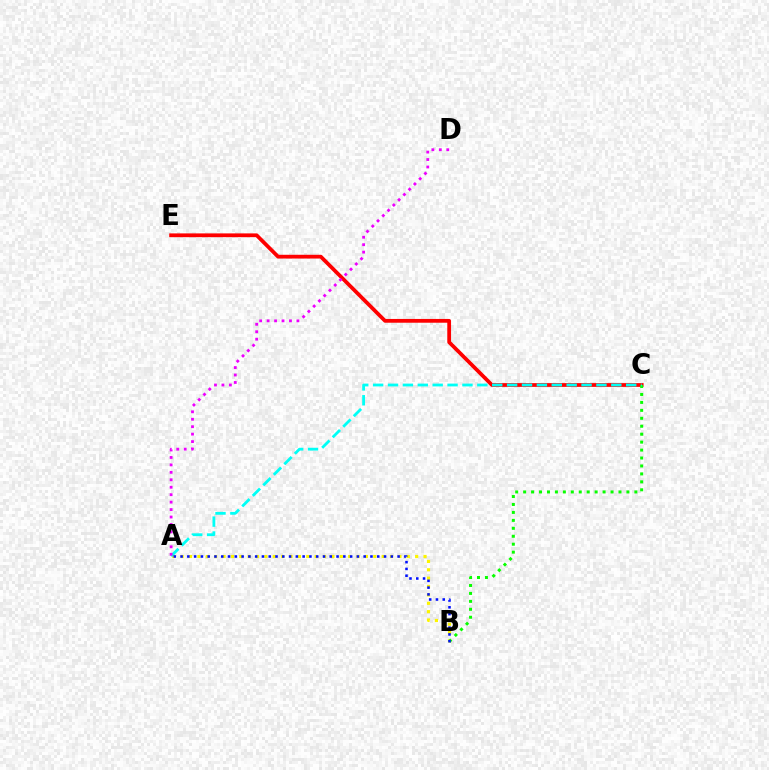{('A', 'B'): [{'color': '#fcf500', 'line_style': 'dotted', 'thickness': 2.28}, {'color': '#0010ff', 'line_style': 'dotted', 'thickness': 1.84}], ('C', 'E'): [{'color': '#ff0000', 'line_style': 'solid', 'thickness': 2.71}], ('B', 'C'): [{'color': '#08ff00', 'line_style': 'dotted', 'thickness': 2.16}], ('A', 'C'): [{'color': '#00fff6', 'line_style': 'dashed', 'thickness': 2.02}], ('A', 'D'): [{'color': '#ee00ff', 'line_style': 'dotted', 'thickness': 2.02}]}